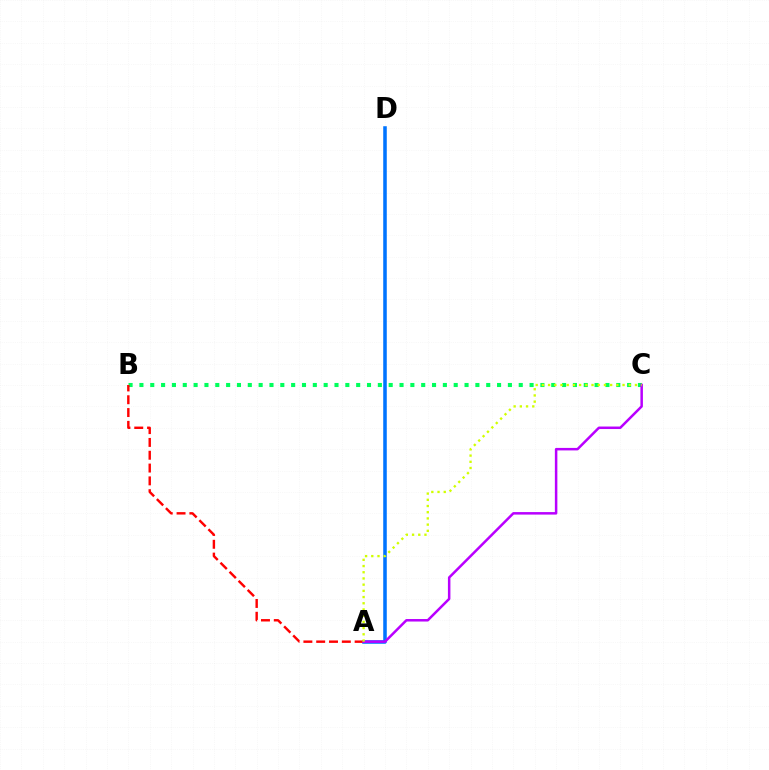{('A', 'D'): [{'color': '#0074ff', 'line_style': 'solid', 'thickness': 2.56}], ('B', 'C'): [{'color': '#00ff5c', 'line_style': 'dotted', 'thickness': 2.94}], ('A', 'B'): [{'color': '#ff0000', 'line_style': 'dashed', 'thickness': 1.74}], ('A', 'C'): [{'color': '#b900ff', 'line_style': 'solid', 'thickness': 1.8}, {'color': '#d1ff00', 'line_style': 'dotted', 'thickness': 1.69}]}